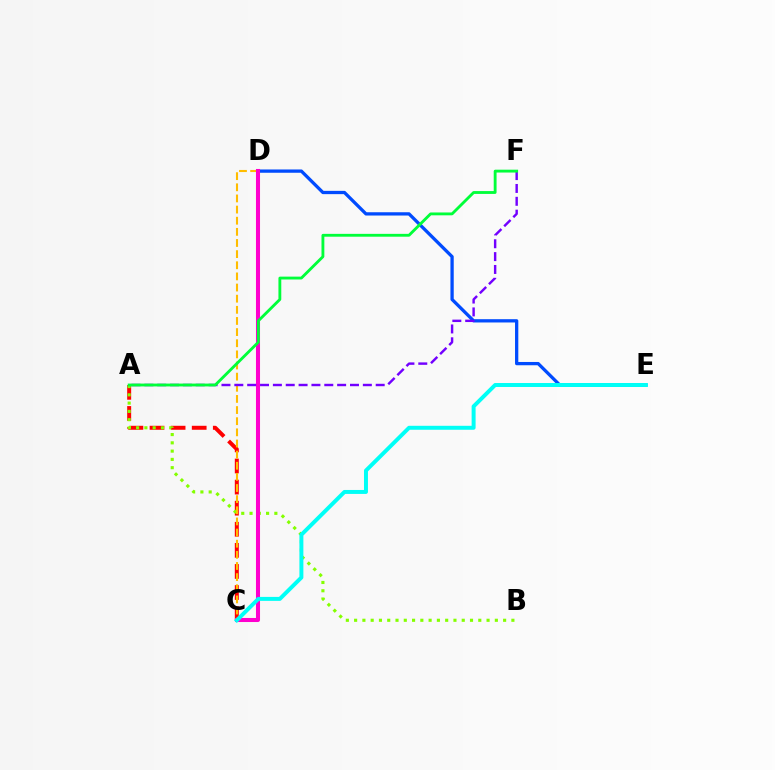{('A', 'C'): [{'color': '#ff0000', 'line_style': 'dashed', 'thickness': 2.86}], ('A', 'B'): [{'color': '#84ff00', 'line_style': 'dotted', 'thickness': 2.25}], ('D', 'E'): [{'color': '#004bff', 'line_style': 'solid', 'thickness': 2.36}], ('C', 'D'): [{'color': '#ffbd00', 'line_style': 'dashed', 'thickness': 1.51}, {'color': '#ff00cf', 'line_style': 'solid', 'thickness': 2.92}], ('A', 'F'): [{'color': '#7200ff', 'line_style': 'dashed', 'thickness': 1.75}, {'color': '#00ff39', 'line_style': 'solid', 'thickness': 2.05}], ('C', 'E'): [{'color': '#00fff6', 'line_style': 'solid', 'thickness': 2.85}]}